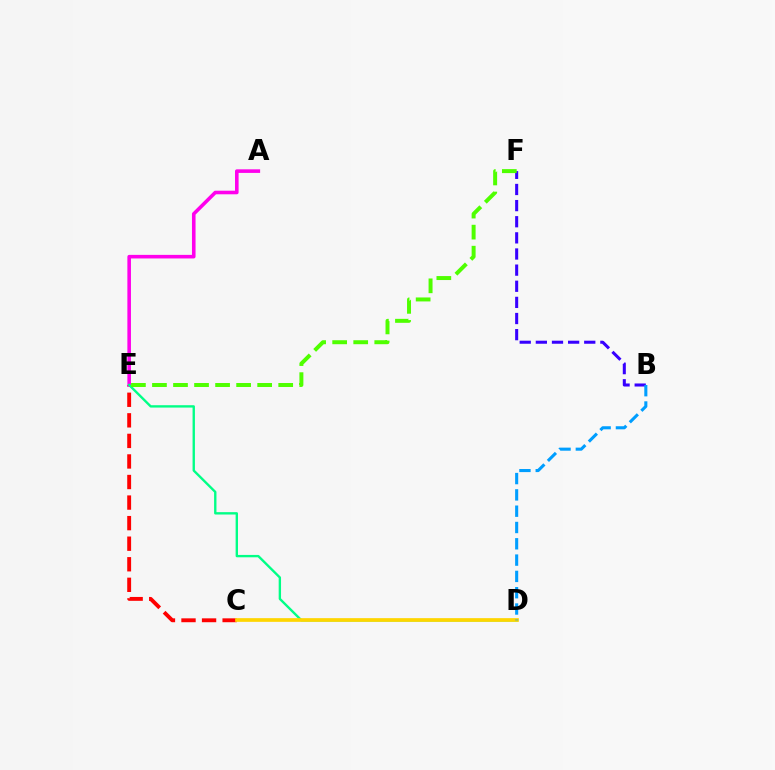{('C', 'E'): [{'color': '#ff0000', 'line_style': 'dashed', 'thickness': 2.79}], ('A', 'E'): [{'color': '#ff00ed', 'line_style': 'solid', 'thickness': 2.58}], ('D', 'E'): [{'color': '#00ff86', 'line_style': 'solid', 'thickness': 1.7}], ('B', 'F'): [{'color': '#3700ff', 'line_style': 'dashed', 'thickness': 2.19}], ('C', 'D'): [{'color': '#ffd500', 'line_style': 'solid', 'thickness': 2.66}], ('E', 'F'): [{'color': '#4fff00', 'line_style': 'dashed', 'thickness': 2.86}], ('B', 'D'): [{'color': '#009eff', 'line_style': 'dashed', 'thickness': 2.21}]}